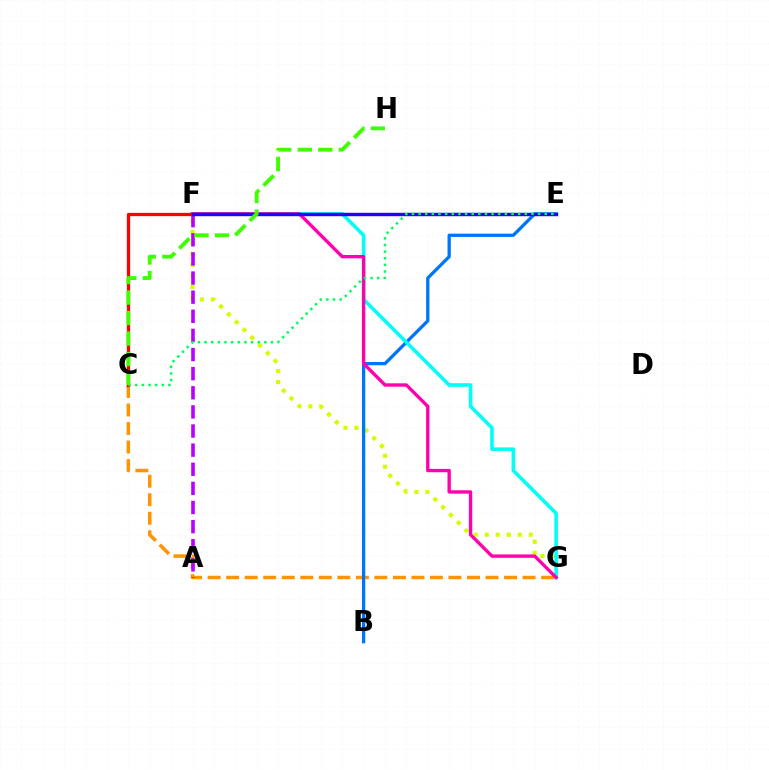{('F', 'G'): [{'color': '#d1ff00', 'line_style': 'dotted', 'thickness': 2.99}, {'color': '#00fff6', 'line_style': 'solid', 'thickness': 2.59}, {'color': '#ff00ac', 'line_style': 'solid', 'thickness': 2.41}], ('C', 'G'): [{'color': '#ff9400', 'line_style': 'dashed', 'thickness': 2.52}], ('B', 'E'): [{'color': '#0074ff', 'line_style': 'solid', 'thickness': 2.36}], ('A', 'F'): [{'color': '#b900ff', 'line_style': 'dashed', 'thickness': 2.6}], ('C', 'F'): [{'color': '#ff0000', 'line_style': 'solid', 'thickness': 2.35}], ('E', 'F'): [{'color': '#2500ff', 'line_style': 'solid', 'thickness': 2.45}], ('C', 'E'): [{'color': '#00ff5c', 'line_style': 'dotted', 'thickness': 1.8}], ('C', 'H'): [{'color': '#3dff00', 'line_style': 'dashed', 'thickness': 2.78}]}